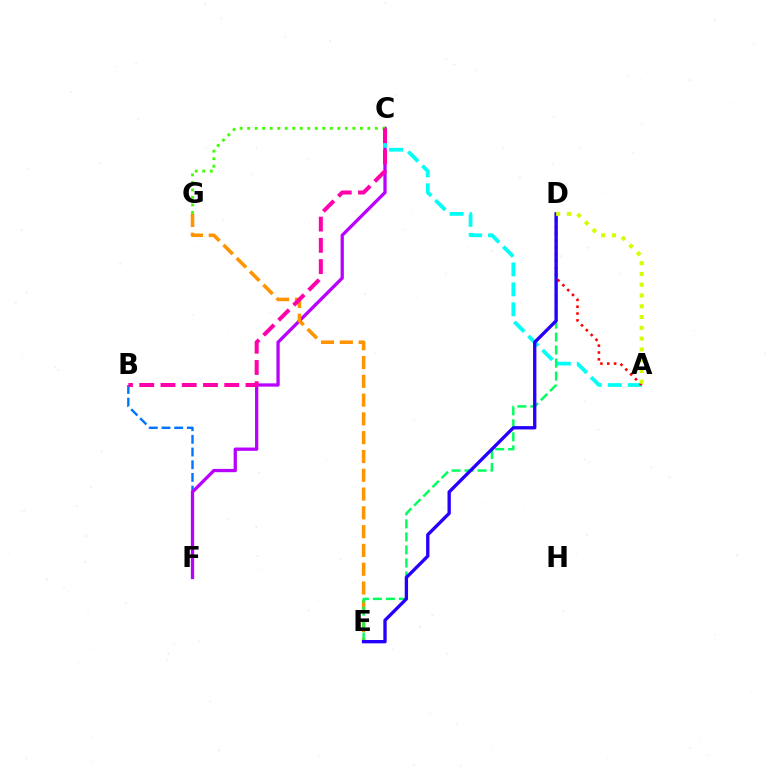{('B', 'F'): [{'color': '#0074ff', 'line_style': 'dashed', 'thickness': 1.72}], ('C', 'F'): [{'color': '#b900ff', 'line_style': 'solid', 'thickness': 2.36}], ('E', 'G'): [{'color': '#ff9400', 'line_style': 'dashed', 'thickness': 2.55}], ('D', 'E'): [{'color': '#00ff5c', 'line_style': 'dashed', 'thickness': 1.77}, {'color': '#2500ff', 'line_style': 'solid', 'thickness': 2.4}], ('A', 'C'): [{'color': '#00fff6', 'line_style': 'dashed', 'thickness': 2.71}], ('A', 'D'): [{'color': '#ff0000', 'line_style': 'dotted', 'thickness': 1.86}, {'color': '#d1ff00', 'line_style': 'dotted', 'thickness': 2.93}], ('C', 'G'): [{'color': '#3dff00', 'line_style': 'dotted', 'thickness': 2.04}], ('B', 'C'): [{'color': '#ff00ac', 'line_style': 'dashed', 'thickness': 2.89}]}